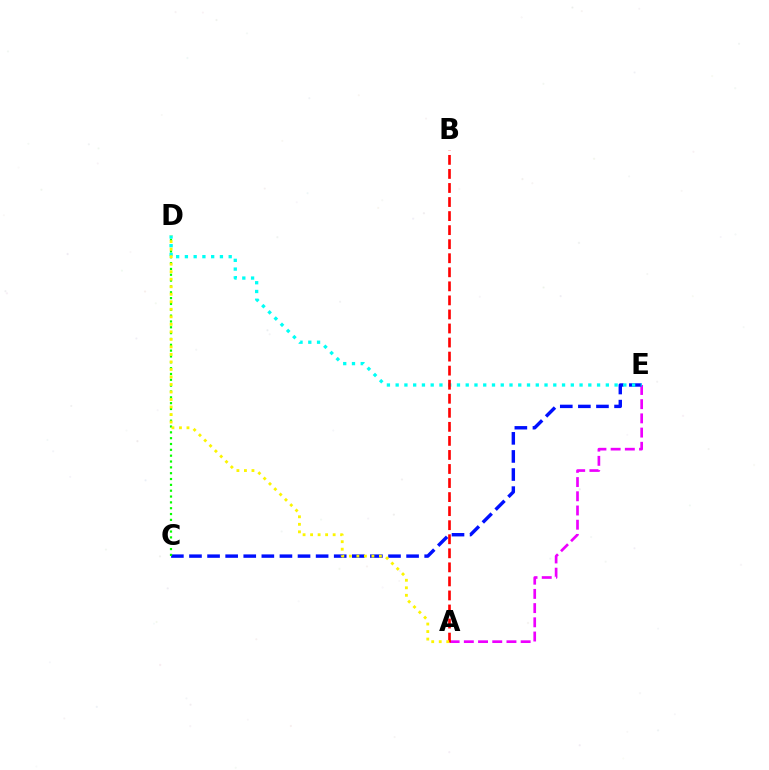{('A', 'E'): [{'color': '#ee00ff', 'line_style': 'dashed', 'thickness': 1.93}], ('C', 'E'): [{'color': '#0010ff', 'line_style': 'dashed', 'thickness': 2.46}], ('C', 'D'): [{'color': '#08ff00', 'line_style': 'dotted', 'thickness': 1.59}], ('D', 'E'): [{'color': '#00fff6', 'line_style': 'dotted', 'thickness': 2.38}], ('A', 'B'): [{'color': '#ff0000', 'line_style': 'dashed', 'thickness': 1.91}], ('A', 'D'): [{'color': '#fcf500', 'line_style': 'dotted', 'thickness': 2.04}]}